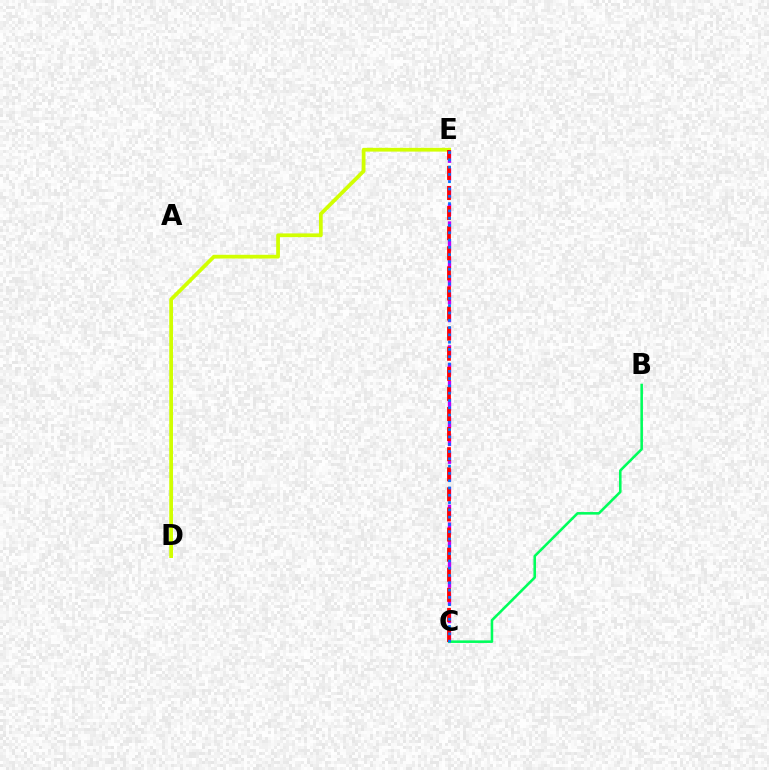{('C', 'E'): [{'color': '#b900ff', 'line_style': 'dashed', 'thickness': 2.41}, {'color': '#ff0000', 'line_style': 'dashed', 'thickness': 2.73}, {'color': '#0074ff', 'line_style': 'dotted', 'thickness': 1.98}], ('D', 'E'): [{'color': '#d1ff00', 'line_style': 'solid', 'thickness': 2.7}], ('B', 'C'): [{'color': '#00ff5c', 'line_style': 'solid', 'thickness': 1.85}]}